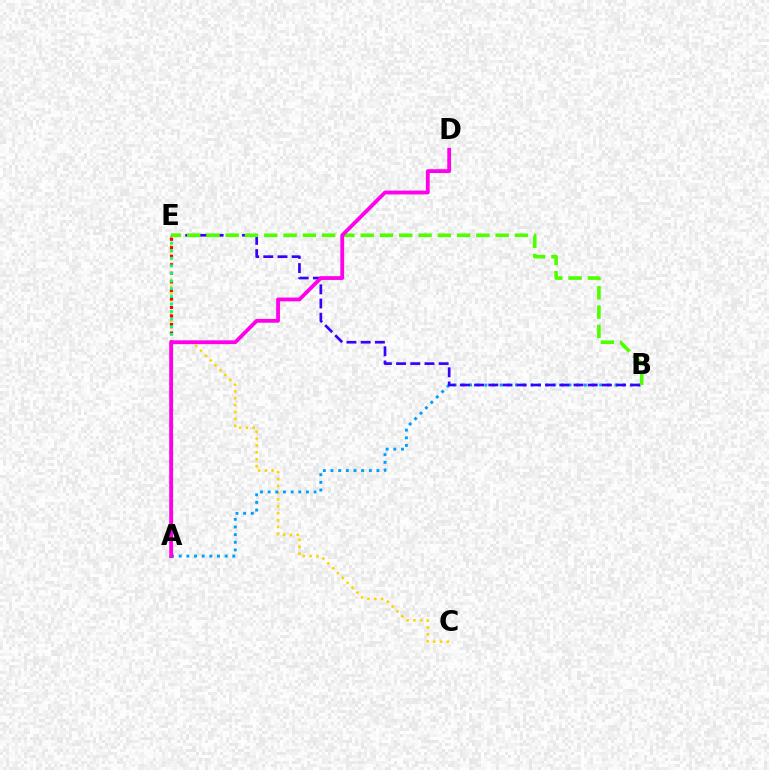{('C', 'E'): [{'color': '#ffd500', 'line_style': 'dotted', 'thickness': 1.86}], ('A', 'B'): [{'color': '#009eff', 'line_style': 'dotted', 'thickness': 2.08}], ('A', 'E'): [{'color': '#ff0000', 'line_style': 'dotted', 'thickness': 2.32}, {'color': '#00ff86', 'line_style': 'dotted', 'thickness': 2.07}], ('B', 'E'): [{'color': '#3700ff', 'line_style': 'dashed', 'thickness': 1.93}, {'color': '#4fff00', 'line_style': 'dashed', 'thickness': 2.62}], ('A', 'D'): [{'color': '#ff00ed', 'line_style': 'solid', 'thickness': 2.74}]}